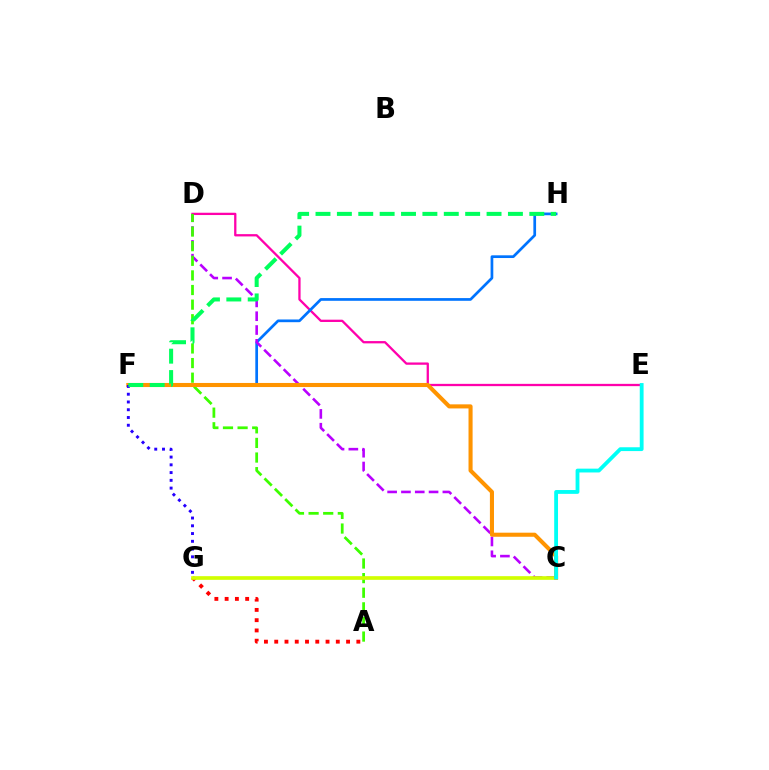{('D', 'E'): [{'color': '#ff00ac', 'line_style': 'solid', 'thickness': 1.65}], ('F', 'H'): [{'color': '#0074ff', 'line_style': 'solid', 'thickness': 1.95}, {'color': '#00ff5c', 'line_style': 'dashed', 'thickness': 2.9}], ('A', 'G'): [{'color': '#ff0000', 'line_style': 'dotted', 'thickness': 2.79}], ('C', 'D'): [{'color': '#b900ff', 'line_style': 'dashed', 'thickness': 1.88}], ('A', 'D'): [{'color': '#3dff00', 'line_style': 'dashed', 'thickness': 1.98}], ('C', 'G'): [{'color': '#d1ff00', 'line_style': 'solid', 'thickness': 2.64}], ('C', 'F'): [{'color': '#ff9400', 'line_style': 'solid', 'thickness': 2.94}], ('F', 'G'): [{'color': '#2500ff', 'line_style': 'dotted', 'thickness': 2.11}], ('C', 'E'): [{'color': '#00fff6', 'line_style': 'solid', 'thickness': 2.75}]}